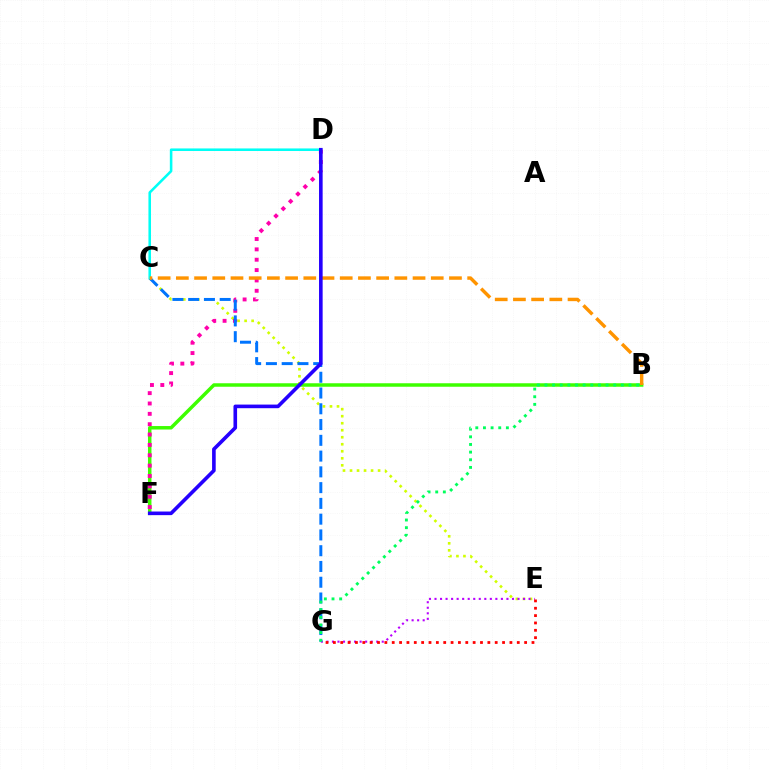{('C', 'E'): [{'color': '#d1ff00', 'line_style': 'dotted', 'thickness': 1.91}], ('B', 'F'): [{'color': '#3dff00', 'line_style': 'solid', 'thickness': 2.51}], ('E', 'G'): [{'color': '#b900ff', 'line_style': 'dotted', 'thickness': 1.5}, {'color': '#ff0000', 'line_style': 'dotted', 'thickness': 2.0}], ('D', 'F'): [{'color': '#ff00ac', 'line_style': 'dotted', 'thickness': 2.81}, {'color': '#2500ff', 'line_style': 'solid', 'thickness': 2.61}], ('C', 'G'): [{'color': '#0074ff', 'line_style': 'dashed', 'thickness': 2.14}], ('C', 'D'): [{'color': '#00fff6', 'line_style': 'solid', 'thickness': 1.85}], ('B', 'C'): [{'color': '#ff9400', 'line_style': 'dashed', 'thickness': 2.47}], ('B', 'G'): [{'color': '#00ff5c', 'line_style': 'dotted', 'thickness': 2.08}]}